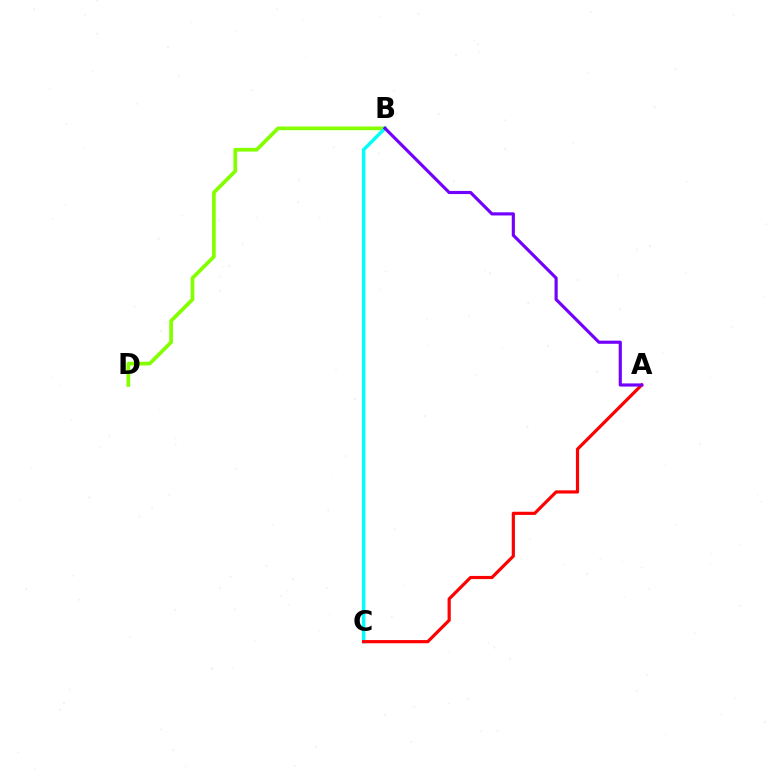{('B', 'D'): [{'color': '#84ff00', 'line_style': 'solid', 'thickness': 2.66}], ('B', 'C'): [{'color': '#00fff6', 'line_style': 'solid', 'thickness': 2.48}], ('A', 'C'): [{'color': '#ff0000', 'line_style': 'solid', 'thickness': 2.29}], ('A', 'B'): [{'color': '#7200ff', 'line_style': 'solid', 'thickness': 2.26}]}